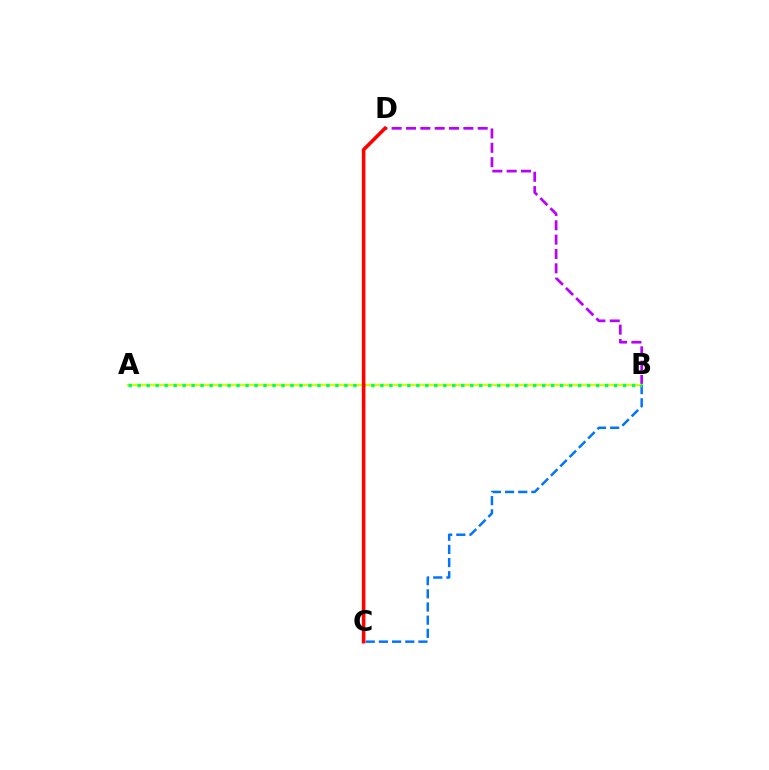{('B', 'D'): [{'color': '#b900ff', 'line_style': 'dashed', 'thickness': 1.95}], ('A', 'B'): [{'color': '#d1ff00', 'line_style': 'solid', 'thickness': 1.59}, {'color': '#00ff5c', 'line_style': 'dotted', 'thickness': 2.44}], ('B', 'C'): [{'color': '#0074ff', 'line_style': 'dashed', 'thickness': 1.79}], ('C', 'D'): [{'color': '#ff0000', 'line_style': 'solid', 'thickness': 2.58}]}